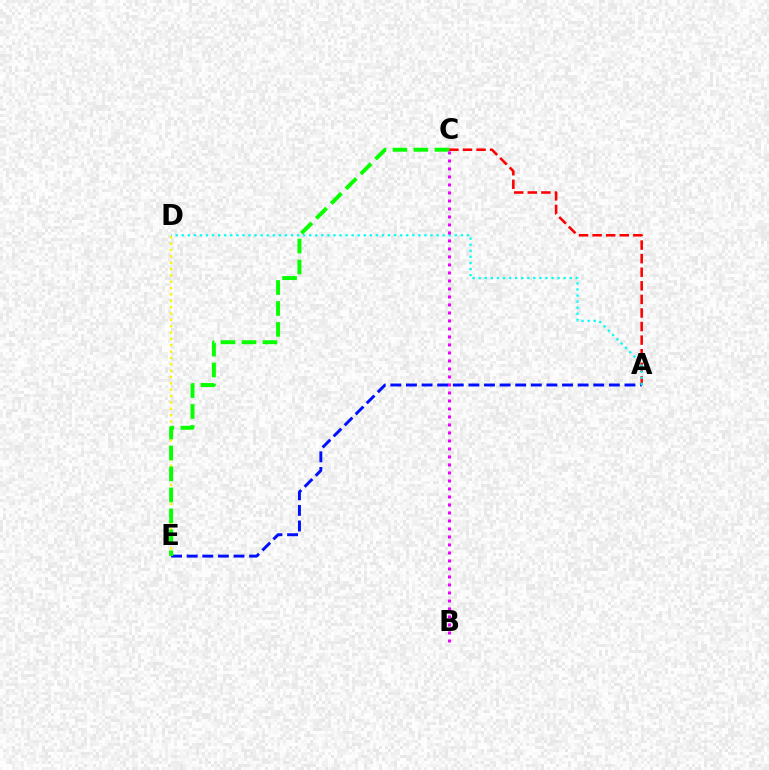{('D', 'E'): [{'color': '#fcf500', 'line_style': 'dotted', 'thickness': 1.73}], ('A', 'C'): [{'color': '#ff0000', 'line_style': 'dashed', 'thickness': 1.84}], ('A', 'E'): [{'color': '#0010ff', 'line_style': 'dashed', 'thickness': 2.12}], ('C', 'E'): [{'color': '#08ff00', 'line_style': 'dashed', 'thickness': 2.85}], ('A', 'D'): [{'color': '#00fff6', 'line_style': 'dotted', 'thickness': 1.65}], ('B', 'C'): [{'color': '#ee00ff', 'line_style': 'dotted', 'thickness': 2.17}]}